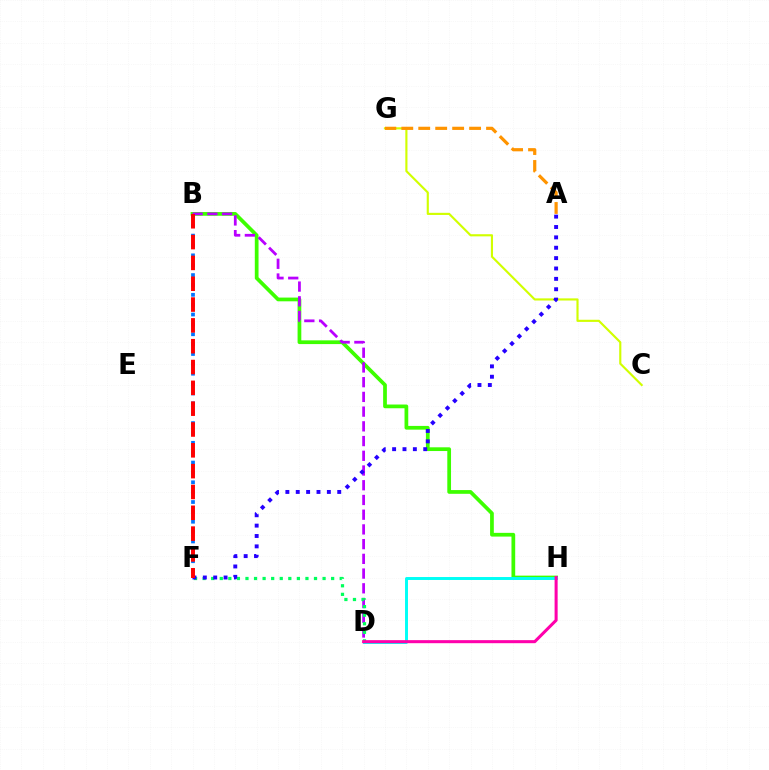{('B', 'H'): [{'color': '#3dff00', 'line_style': 'solid', 'thickness': 2.69}], ('B', 'F'): [{'color': '#0074ff', 'line_style': 'dotted', 'thickness': 2.68}, {'color': '#ff0000', 'line_style': 'dashed', 'thickness': 2.83}], ('C', 'G'): [{'color': '#d1ff00', 'line_style': 'solid', 'thickness': 1.54}], ('B', 'D'): [{'color': '#b900ff', 'line_style': 'dashed', 'thickness': 2.0}], ('D', 'F'): [{'color': '#00ff5c', 'line_style': 'dotted', 'thickness': 2.33}], ('D', 'H'): [{'color': '#00fff6', 'line_style': 'solid', 'thickness': 2.13}, {'color': '#ff00ac', 'line_style': 'solid', 'thickness': 2.19}], ('A', 'G'): [{'color': '#ff9400', 'line_style': 'dashed', 'thickness': 2.3}], ('A', 'F'): [{'color': '#2500ff', 'line_style': 'dotted', 'thickness': 2.82}]}